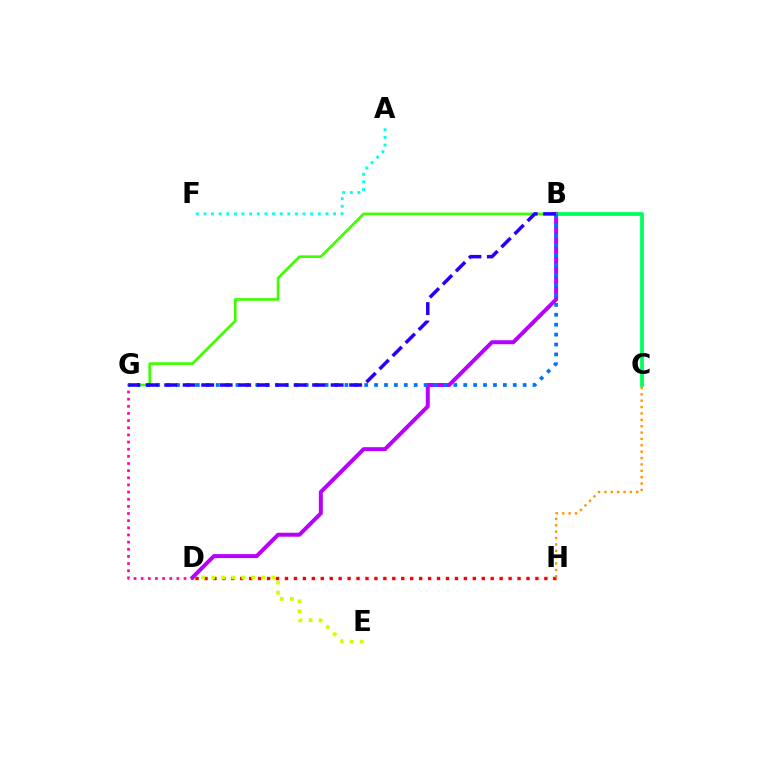{('D', 'H'): [{'color': '#ff0000', 'line_style': 'dotted', 'thickness': 2.43}], ('B', 'C'): [{'color': '#00ff5c', 'line_style': 'solid', 'thickness': 2.71}], ('D', 'E'): [{'color': '#d1ff00', 'line_style': 'dotted', 'thickness': 2.72}], ('D', 'G'): [{'color': '#ff00ac', 'line_style': 'dotted', 'thickness': 1.94}], ('B', 'D'): [{'color': '#b900ff', 'line_style': 'solid', 'thickness': 2.86}], ('B', 'G'): [{'color': '#3dff00', 'line_style': 'solid', 'thickness': 1.9}, {'color': '#0074ff', 'line_style': 'dotted', 'thickness': 2.69}, {'color': '#2500ff', 'line_style': 'dashed', 'thickness': 2.51}], ('A', 'F'): [{'color': '#00fff6', 'line_style': 'dotted', 'thickness': 2.07}], ('C', 'H'): [{'color': '#ff9400', 'line_style': 'dotted', 'thickness': 1.73}]}